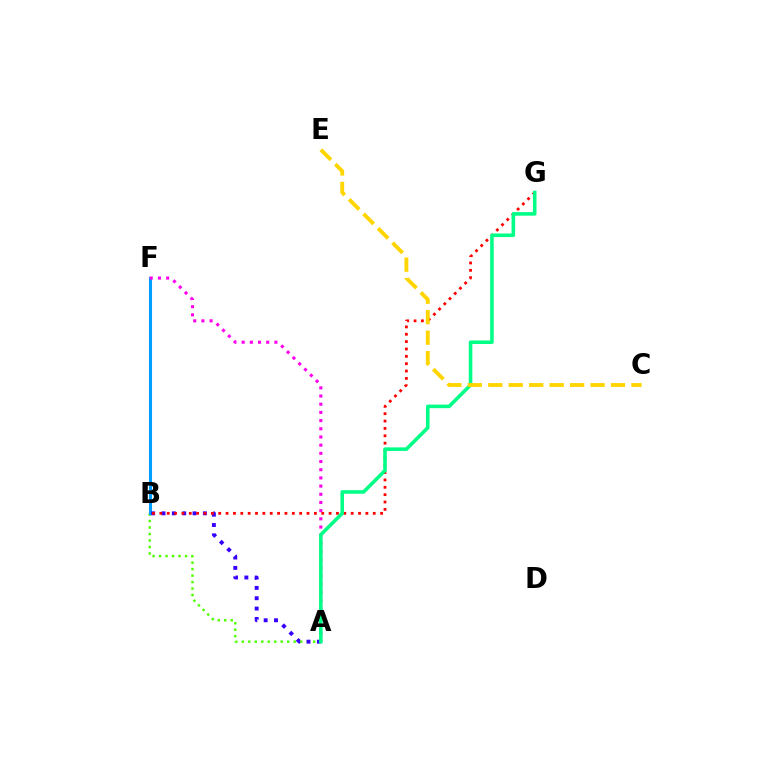{('A', 'B'): [{'color': '#4fff00', 'line_style': 'dotted', 'thickness': 1.76}, {'color': '#3700ff', 'line_style': 'dotted', 'thickness': 2.81}], ('B', 'F'): [{'color': '#009eff', 'line_style': 'solid', 'thickness': 2.21}], ('A', 'F'): [{'color': '#ff00ed', 'line_style': 'dotted', 'thickness': 2.22}], ('B', 'G'): [{'color': '#ff0000', 'line_style': 'dotted', 'thickness': 2.0}], ('A', 'G'): [{'color': '#00ff86', 'line_style': 'solid', 'thickness': 2.57}], ('C', 'E'): [{'color': '#ffd500', 'line_style': 'dashed', 'thickness': 2.78}]}